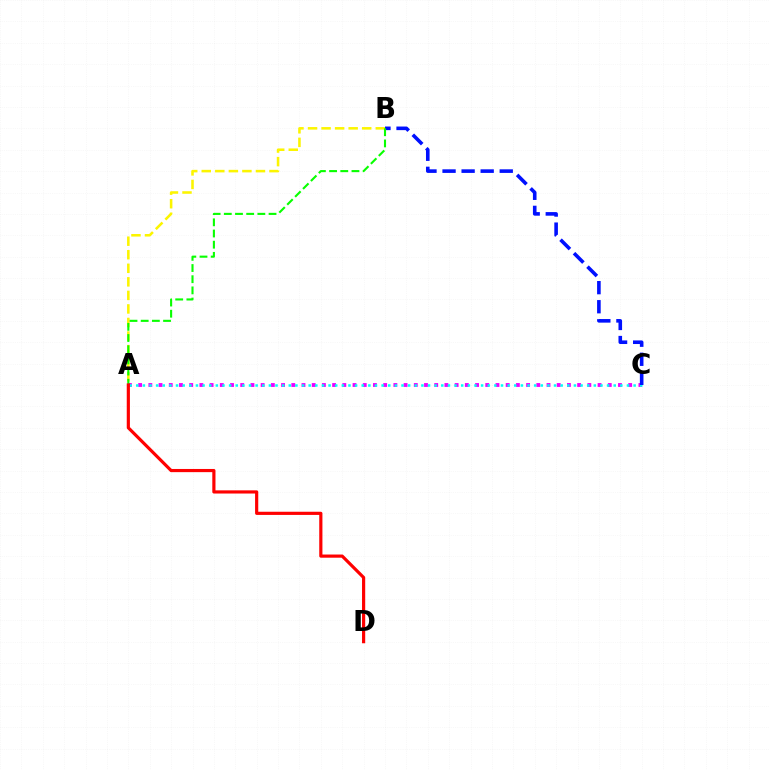{('A', 'C'): [{'color': '#ee00ff', 'line_style': 'dotted', 'thickness': 2.77}, {'color': '#00fff6', 'line_style': 'dotted', 'thickness': 1.8}], ('A', 'B'): [{'color': '#fcf500', 'line_style': 'dashed', 'thickness': 1.84}, {'color': '#08ff00', 'line_style': 'dashed', 'thickness': 1.52}], ('B', 'C'): [{'color': '#0010ff', 'line_style': 'dashed', 'thickness': 2.59}], ('A', 'D'): [{'color': '#ff0000', 'line_style': 'solid', 'thickness': 2.29}]}